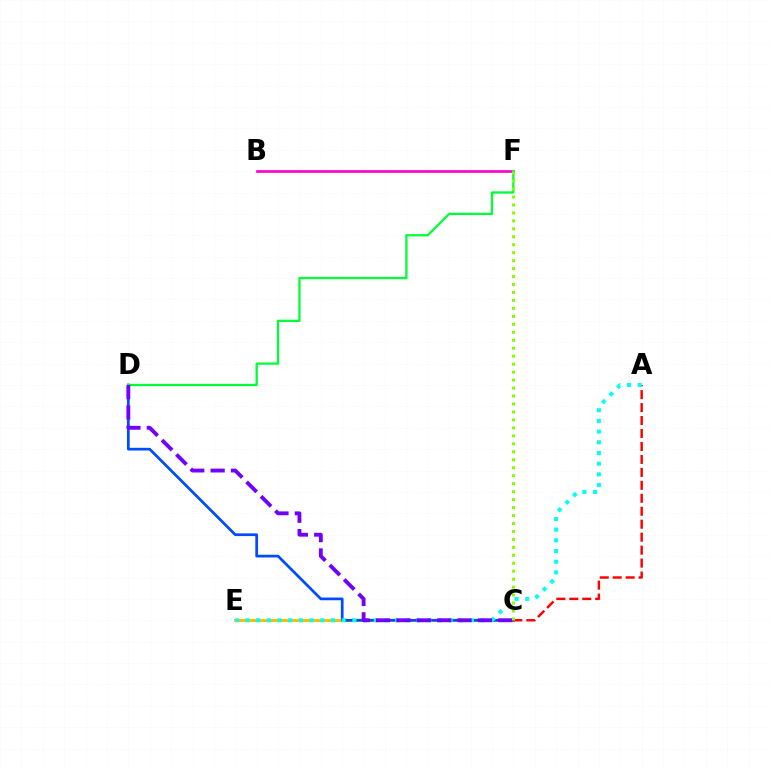{('C', 'E'): [{'color': '#ffbd00', 'line_style': 'solid', 'thickness': 2.13}], ('C', 'D'): [{'color': '#004bff', 'line_style': 'solid', 'thickness': 1.96}, {'color': '#7200ff', 'line_style': 'dashed', 'thickness': 2.77}], ('A', 'C'): [{'color': '#ff0000', 'line_style': 'dashed', 'thickness': 1.76}], ('A', 'E'): [{'color': '#00fff6', 'line_style': 'dotted', 'thickness': 2.9}], ('B', 'F'): [{'color': '#ff00cf', 'line_style': 'solid', 'thickness': 1.92}], ('D', 'F'): [{'color': '#00ff39', 'line_style': 'solid', 'thickness': 1.65}], ('C', 'F'): [{'color': '#84ff00', 'line_style': 'dotted', 'thickness': 2.16}]}